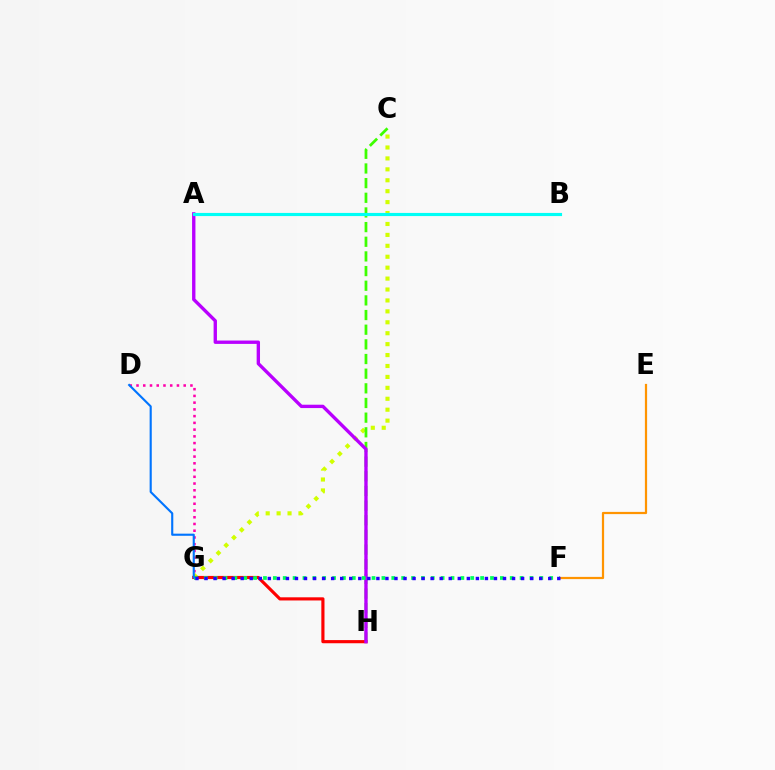{('C', 'G'): [{'color': '#d1ff00', 'line_style': 'dotted', 'thickness': 2.97}], ('D', 'G'): [{'color': '#ff00ac', 'line_style': 'dotted', 'thickness': 1.83}, {'color': '#0074ff', 'line_style': 'solid', 'thickness': 1.53}], ('C', 'H'): [{'color': '#3dff00', 'line_style': 'dashed', 'thickness': 1.99}], ('G', 'H'): [{'color': '#ff0000', 'line_style': 'solid', 'thickness': 2.27}], ('A', 'H'): [{'color': '#b900ff', 'line_style': 'solid', 'thickness': 2.42}], ('A', 'B'): [{'color': '#00fff6', 'line_style': 'solid', 'thickness': 2.26}], ('F', 'G'): [{'color': '#00ff5c', 'line_style': 'dotted', 'thickness': 2.68}, {'color': '#2500ff', 'line_style': 'dotted', 'thickness': 2.46}], ('E', 'F'): [{'color': '#ff9400', 'line_style': 'solid', 'thickness': 1.6}]}